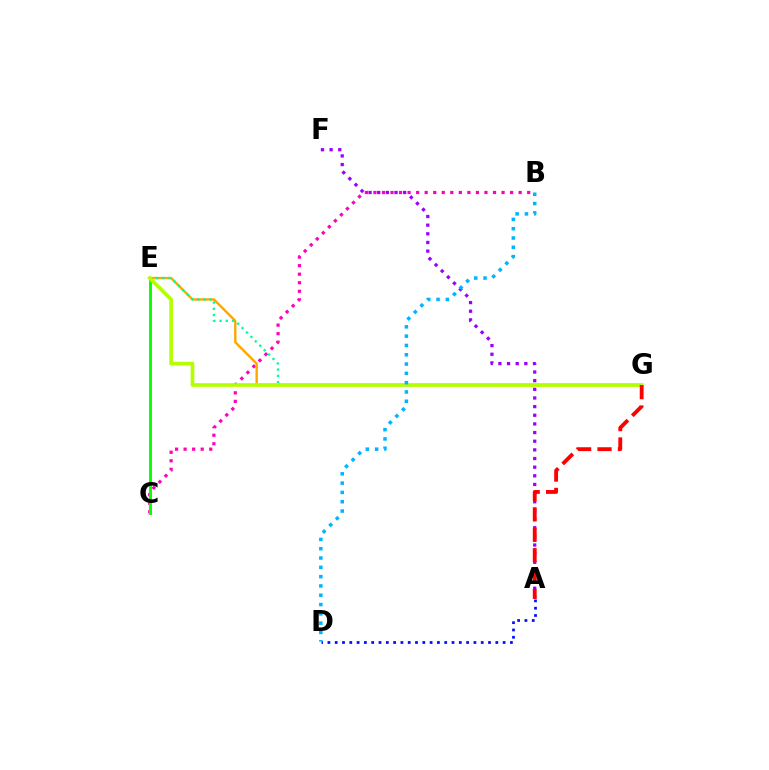{('B', 'C'): [{'color': '#ff00bd', 'line_style': 'dotted', 'thickness': 2.32}], ('E', 'G'): [{'color': '#ffa500', 'line_style': 'solid', 'thickness': 1.7}, {'color': '#00ff9d', 'line_style': 'dotted', 'thickness': 1.7}, {'color': '#b3ff00', 'line_style': 'solid', 'thickness': 2.64}], ('A', 'D'): [{'color': '#0010ff', 'line_style': 'dotted', 'thickness': 1.98}], ('C', 'E'): [{'color': '#08ff00', 'line_style': 'solid', 'thickness': 2.1}], ('A', 'F'): [{'color': '#9b00ff', 'line_style': 'dotted', 'thickness': 2.35}], ('B', 'D'): [{'color': '#00b5ff', 'line_style': 'dotted', 'thickness': 2.53}], ('A', 'G'): [{'color': '#ff0000', 'line_style': 'dashed', 'thickness': 2.77}]}